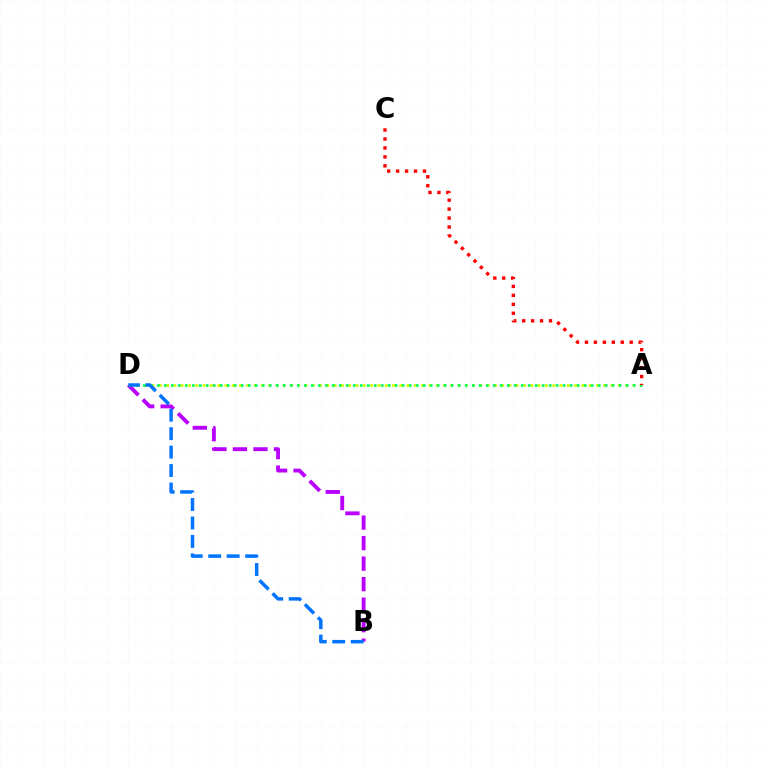{('A', 'D'): [{'color': '#d1ff00', 'line_style': 'dotted', 'thickness': 1.98}, {'color': '#00ff5c', 'line_style': 'dotted', 'thickness': 1.9}], ('B', 'D'): [{'color': '#b900ff', 'line_style': 'dashed', 'thickness': 2.79}, {'color': '#0074ff', 'line_style': 'dashed', 'thickness': 2.51}], ('A', 'C'): [{'color': '#ff0000', 'line_style': 'dotted', 'thickness': 2.43}]}